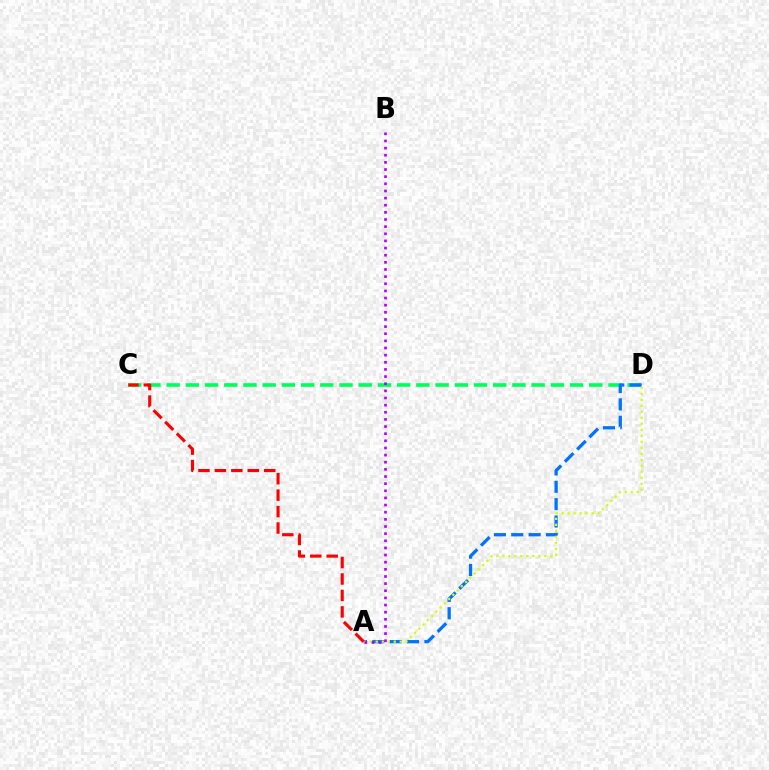{('C', 'D'): [{'color': '#00ff5c', 'line_style': 'dashed', 'thickness': 2.61}], ('A', 'D'): [{'color': '#0074ff', 'line_style': 'dashed', 'thickness': 2.36}, {'color': '#d1ff00', 'line_style': 'dotted', 'thickness': 1.63}], ('A', 'B'): [{'color': '#b900ff', 'line_style': 'dotted', 'thickness': 1.94}], ('A', 'C'): [{'color': '#ff0000', 'line_style': 'dashed', 'thickness': 2.23}]}